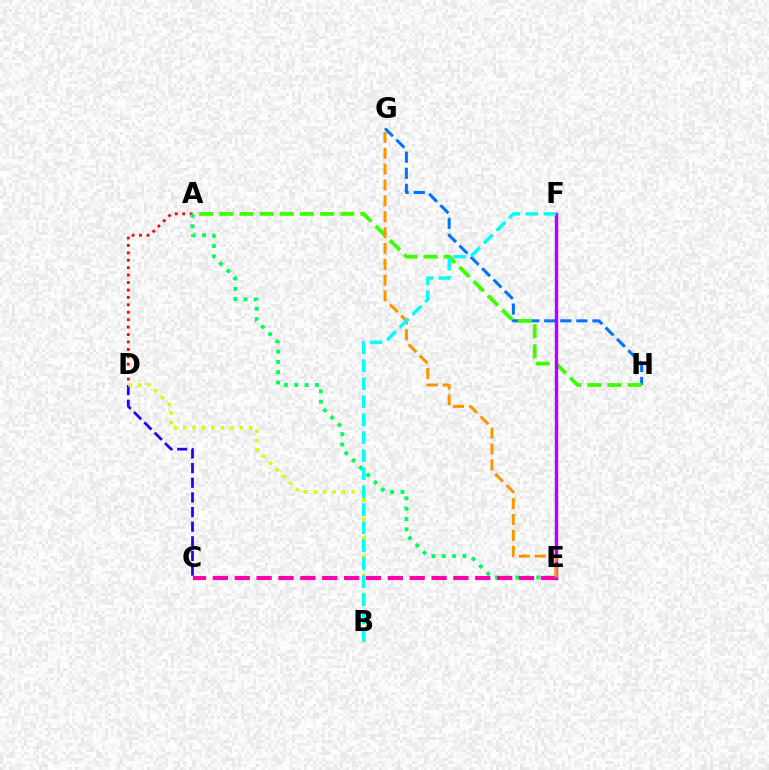{('G', 'H'): [{'color': '#0074ff', 'line_style': 'dashed', 'thickness': 2.18}], ('A', 'H'): [{'color': '#3dff00', 'line_style': 'dashed', 'thickness': 2.74}], ('A', 'D'): [{'color': '#ff0000', 'line_style': 'dotted', 'thickness': 2.02}], ('C', 'D'): [{'color': '#2500ff', 'line_style': 'dashed', 'thickness': 1.99}], ('A', 'E'): [{'color': '#00ff5c', 'line_style': 'dotted', 'thickness': 2.81}], ('E', 'F'): [{'color': '#b900ff', 'line_style': 'solid', 'thickness': 2.48}], ('C', 'E'): [{'color': '#ff00ac', 'line_style': 'dashed', 'thickness': 2.97}], ('B', 'D'): [{'color': '#d1ff00', 'line_style': 'dotted', 'thickness': 2.56}], ('E', 'G'): [{'color': '#ff9400', 'line_style': 'dashed', 'thickness': 2.16}], ('B', 'F'): [{'color': '#00fff6', 'line_style': 'dashed', 'thickness': 2.44}]}